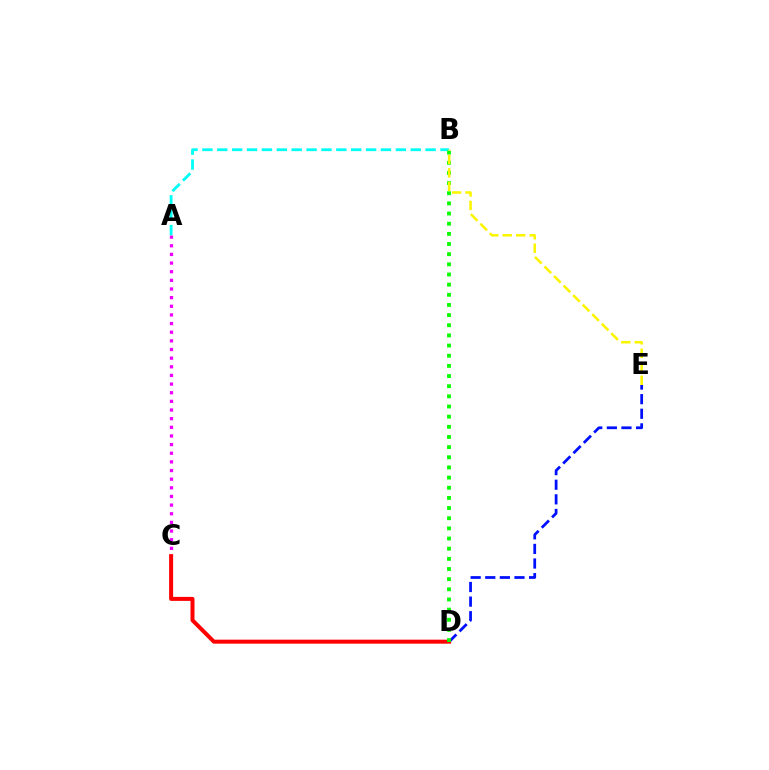{('D', 'E'): [{'color': '#0010ff', 'line_style': 'dashed', 'thickness': 1.98}], ('A', 'C'): [{'color': '#ee00ff', 'line_style': 'dotted', 'thickness': 2.35}], ('A', 'B'): [{'color': '#00fff6', 'line_style': 'dashed', 'thickness': 2.02}], ('C', 'D'): [{'color': '#ff0000', 'line_style': 'solid', 'thickness': 2.88}], ('B', 'D'): [{'color': '#08ff00', 'line_style': 'dotted', 'thickness': 2.76}], ('B', 'E'): [{'color': '#fcf500', 'line_style': 'dashed', 'thickness': 1.83}]}